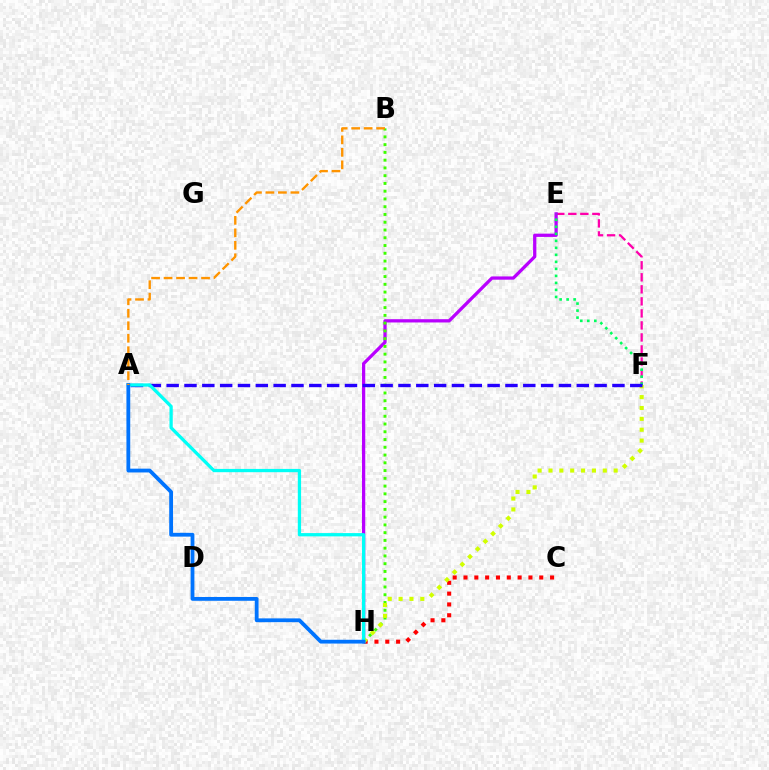{('C', 'H'): [{'color': '#ff0000', 'line_style': 'dotted', 'thickness': 2.94}], ('E', 'F'): [{'color': '#ff00ac', 'line_style': 'dashed', 'thickness': 1.63}, {'color': '#00ff5c', 'line_style': 'dotted', 'thickness': 1.91}], ('E', 'H'): [{'color': '#b900ff', 'line_style': 'solid', 'thickness': 2.35}], ('B', 'H'): [{'color': '#3dff00', 'line_style': 'dotted', 'thickness': 2.11}], ('F', 'H'): [{'color': '#d1ff00', 'line_style': 'dotted', 'thickness': 2.95}], ('A', 'F'): [{'color': '#2500ff', 'line_style': 'dashed', 'thickness': 2.42}], ('A', 'H'): [{'color': '#00fff6', 'line_style': 'solid', 'thickness': 2.36}, {'color': '#0074ff', 'line_style': 'solid', 'thickness': 2.74}], ('A', 'B'): [{'color': '#ff9400', 'line_style': 'dashed', 'thickness': 1.7}]}